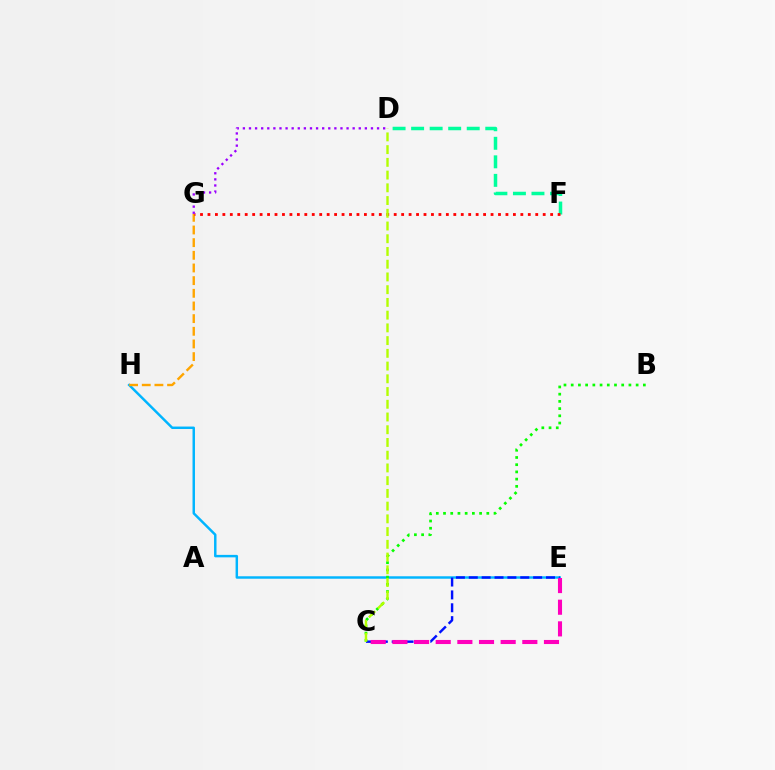{('E', 'H'): [{'color': '#00b5ff', 'line_style': 'solid', 'thickness': 1.77}], ('C', 'E'): [{'color': '#0010ff', 'line_style': 'dashed', 'thickness': 1.75}, {'color': '#ff00bd', 'line_style': 'dashed', 'thickness': 2.94}], ('B', 'C'): [{'color': '#08ff00', 'line_style': 'dotted', 'thickness': 1.96}], ('G', 'H'): [{'color': '#ffa500', 'line_style': 'dashed', 'thickness': 1.72}], ('D', 'F'): [{'color': '#00ff9d', 'line_style': 'dashed', 'thickness': 2.52}], ('F', 'G'): [{'color': '#ff0000', 'line_style': 'dotted', 'thickness': 2.02}], ('C', 'D'): [{'color': '#b3ff00', 'line_style': 'dashed', 'thickness': 1.73}], ('D', 'G'): [{'color': '#9b00ff', 'line_style': 'dotted', 'thickness': 1.66}]}